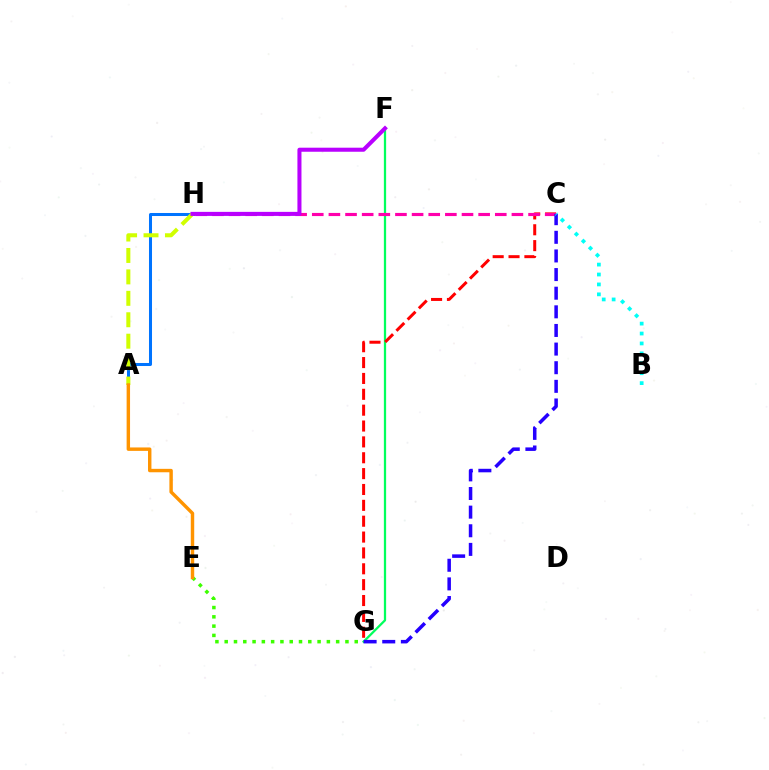{('F', 'G'): [{'color': '#00ff5c', 'line_style': 'solid', 'thickness': 1.63}], ('A', 'H'): [{'color': '#0074ff', 'line_style': 'solid', 'thickness': 2.18}, {'color': '#d1ff00', 'line_style': 'dashed', 'thickness': 2.91}], ('C', 'G'): [{'color': '#ff0000', 'line_style': 'dashed', 'thickness': 2.15}, {'color': '#2500ff', 'line_style': 'dashed', 'thickness': 2.53}], ('E', 'G'): [{'color': '#3dff00', 'line_style': 'dotted', 'thickness': 2.52}], ('C', 'H'): [{'color': '#ff00ac', 'line_style': 'dashed', 'thickness': 2.26}], ('B', 'C'): [{'color': '#00fff6', 'line_style': 'dotted', 'thickness': 2.69}], ('A', 'E'): [{'color': '#ff9400', 'line_style': 'solid', 'thickness': 2.47}], ('F', 'H'): [{'color': '#b900ff', 'line_style': 'solid', 'thickness': 2.91}]}